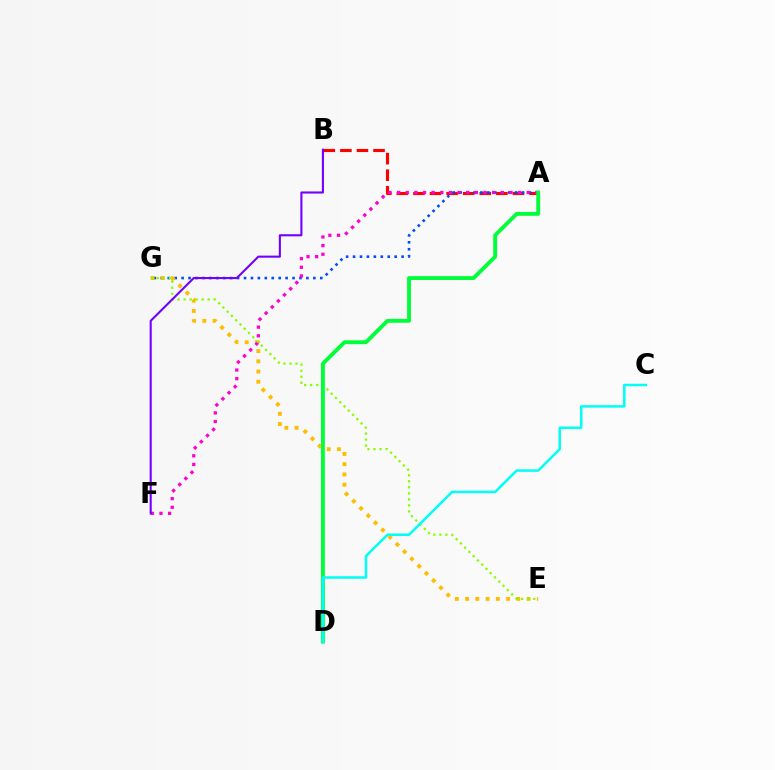{('A', 'B'): [{'color': '#ff0000', 'line_style': 'dashed', 'thickness': 2.25}], ('A', 'G'): [{'color': '#004bff', 'line_style': 'dotted', 'thickness': 1.88}], ('E', 'G'): [{'color': '#ffbd00', 'line_style': 'dotted', 'thickness': 2.78}, {'color': '#84ff00', 'line_style': 'dotted', 'thickness': 1.63}], ('A', 'F'): [{'color': '#ff00cf', 'line_style': 'dotted', 'thickness': 2.35}], ('B', 'F'): [{'color': '#7200ff', 'line_style': 'solid', 'thickness': 1.51}], ('A', 'D'): [{'color': '#00ff39', 'line_style': 'solid', 'thickness': 2.79}], ('C', 'D'): [{'color': '#00fff6', 'line_style': 'solid', 'thickness': 1.82}]}